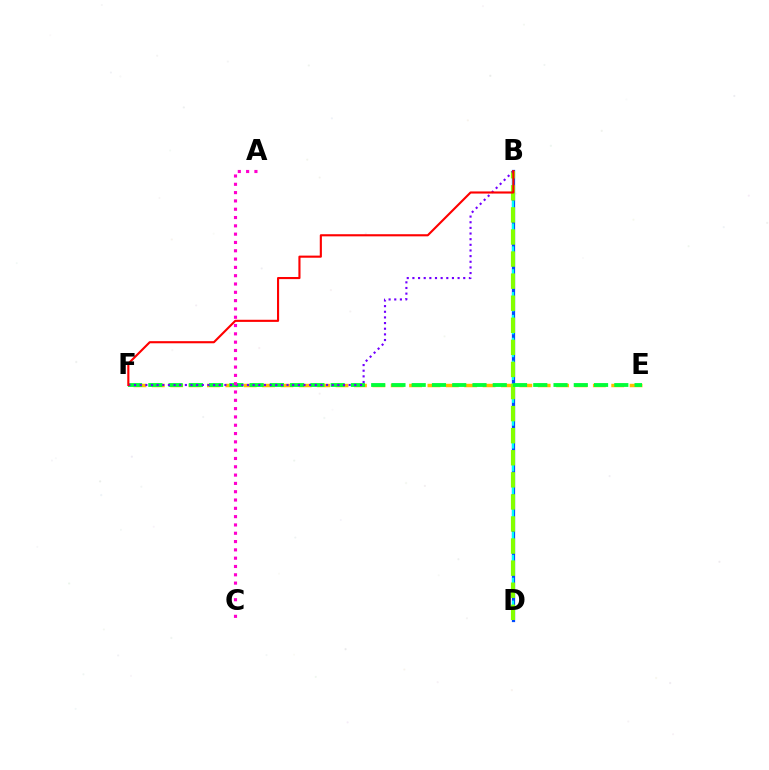{('B', 'D'): [{'color': '#004bff', 'line_style': 'solid', 'thickness': 2.33}, {'color': '#00fff6', 'line_style': 'dashed', 'thickness': 1.55}, {'color': '#84ff00', 'line_style': 'dashed', 'thickness': 3.0}], ('E', 'F'): [{'color': '#ffbd00', 'line_style': 'dashed', 'thickness': 2.5}, {'color': '#00ff39', 'line_style': 'dashed', 'thickness': 2.75}], ('B', 'F'): [{'color': '#7200ff', 'line_style': 'dotted', 'thickness': 1.53}, {'color': '#ff0000', 'line_style': 'solid', 'thickness': 1.53}], ('A', 'C'): [{'color': '#ff00cf', 'line_style': 'dotted', 'thickness': 2.26}]}